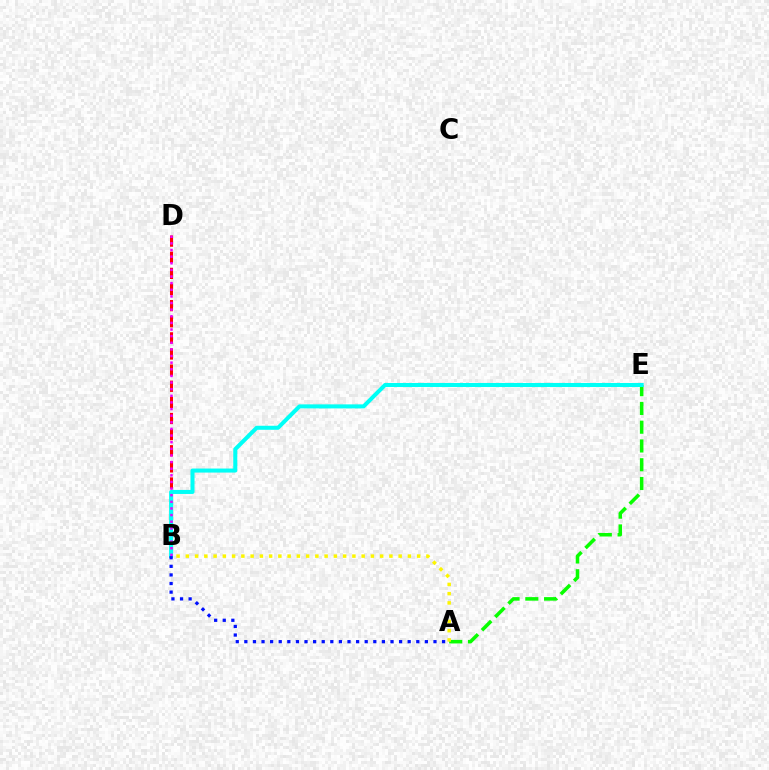{('B', 'D'): [{'color': '#ff0000', 'line_style': 'dashed', 'thickness': 2.19}, {'color': '#ee00ff', 'line_style': 'dotted', 'thickness': 1.8}], ('A', 'E'): [{'color': '#08ff00', 'line_style': 'dashed', 'thickness': 2.55}], ('B', 'E'): [{'color': '#00fff6', 'line_style': 'solid', 'thickness': 2.9}], ('A', 'B'): [{'color': '#0010ff', 'line_style': 'dotted', 'thickness': 2.34}, {'color': '#fcf500', 'line_style': 'dotted', 'thickness': 2.51}]}